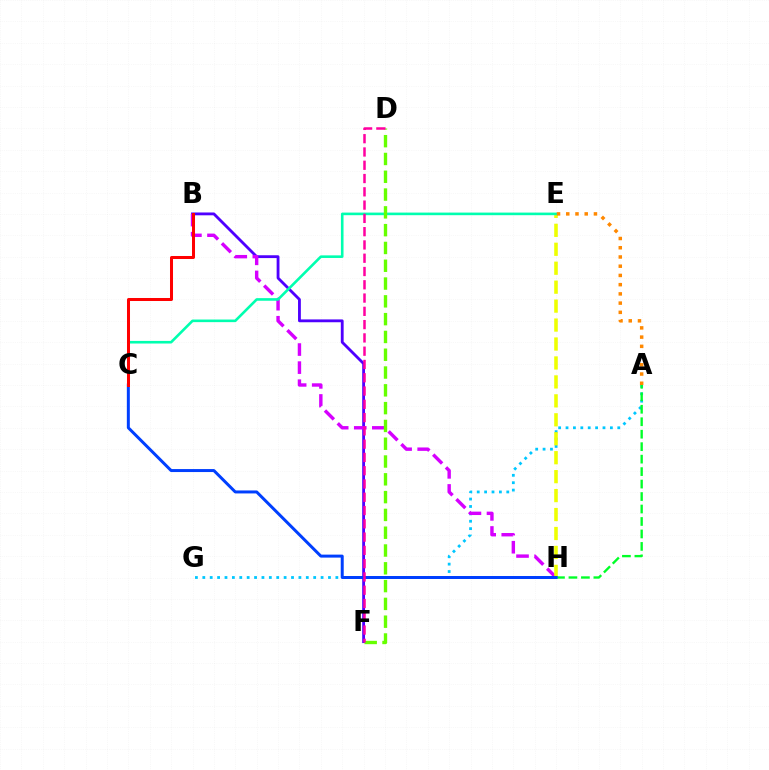{('A', 'G'): [{'color': '#00c7ff', 'line_style': 'dotted', 'thickness': 2.01}], ('B', 'F'): [{'color': '#4f00ff', 'line_style': 'solid', 'thickness': 2.04}], ('B', 'H'): [{'color': '#d600ff', 'line_style': 'dashed', 'thickness': 2.46}], ('E', 'H'): [{'color': '#eeff00', 'line_style': 'dashed', 'thickness': 2.57}], ('A', 'H'): [{'color': '#00ff27', 'line_style': 'dashed', 'thickness': 1.69}], ('C', 'E'): [{'color': '#00ffaf', 'line_style': 'solid', 'thickness': 1.88}], ('C', 'H'): [{'color': '#003fff', 'line_style': 'solid', 'thickness': 2.15}], ('A', 'E'): [{'color': '#ff8800', 'line_style': 'dotted', 'thickness': 2.51}], ('D', 'F'): [{'color': '#66ff00', 'line_style': 'dashed', 'thickness': 2.42}, {'color': '#ff00a0', 'line_style': 'dashed', 'thickness': 1.8}], ('B', 'C'): [{'color': '#ff0000', 'line_style': 'solid', 'thickness': 2.17}]}